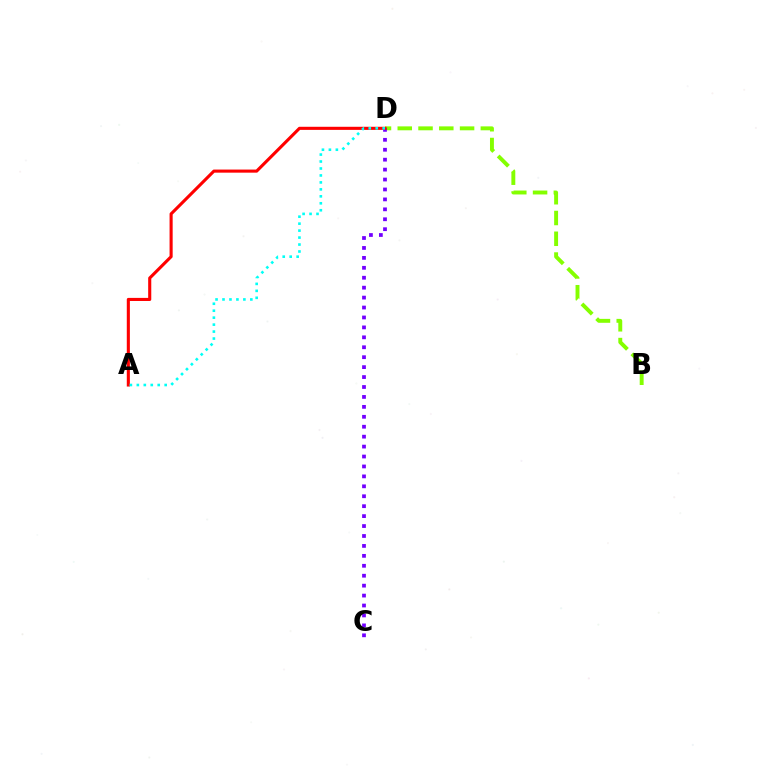{('B', 'D'): [{'color': '#84ff00', 'line_style': 'dashed', 'thickness': 2.82}], ('C', 'D'): [{'color': '#7200ff', 'line_style': 'dotted', 'thickness': 2.7}], ('A', 'D'): [{'color': '#ff0000', 'line_style': 'solid', 'thickness': 2.23}, {'color': '#00fff6', 'line_style': 'dotted', 'thickness': 1.89}]}